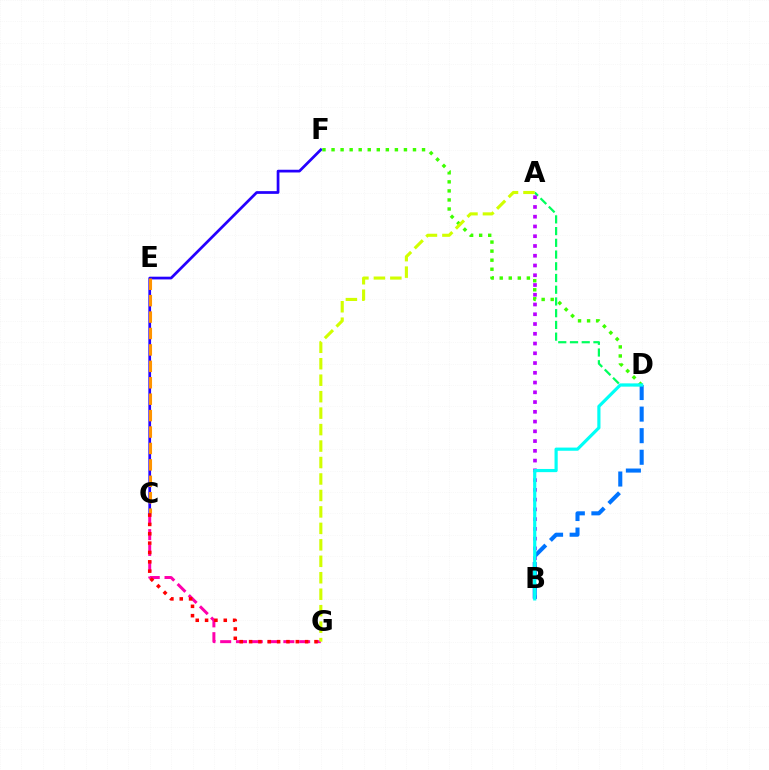{('C', 'G'): [{'color': '#ff00ac', 'line_style': 'dashed', 'thickness': 2.15}, {'color': '#ff0000', 'line_style': 'dotted', 'thickness': 2.54}], ('C', 'F'): [{'color': '#2500ff', 'line_style': 'solid', 'thickness': 1.96}], ('C', 'E'): [{'color': '#ff9400', 'line_style': 'dashed', 'thickness': 2.23}], ('A', 'D'): [{'color': '#00ff5c', 'line_style': 'dashed', 'thickness': 1.59}], ('A', 'B'): [{'color': '#b900ff', 'line_style': 'dotted', 'thickness': 2.65}], ('B', 'D'): [{'color': '#0074ff', 'line_style': 'dashed', 'thickness': 2.93}, {'color': '#00fff6', 'line_style': 'solid', 'thickness': 2.29}], ('D', 'F'): [{'color': '#3dff00', 'line_style': 'dotted', 'thickness': 2.46}], ('A', 'G'): [{'color': '#d1ff00', 'line_style': 'dashed', 'thickness': 2.24}]}